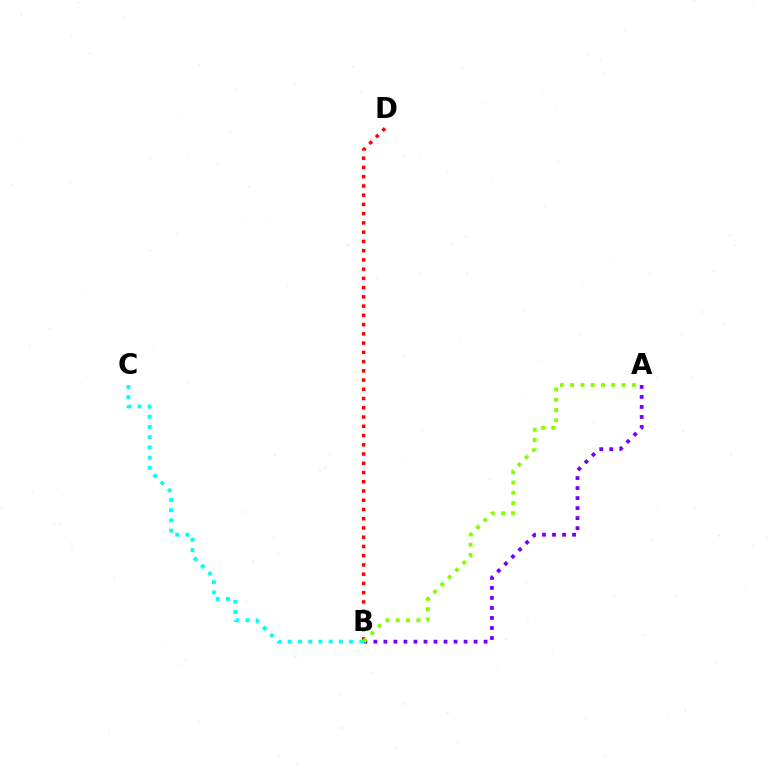{('A', 'B'): [{'color': '#7200ff', 'line_style': 'dotted', 'thickness': 2.72}, {'color': '#84ff00', 'line_style': 'dotted', 'thickness': 2.79}], ('B', 'D'): [{'color': '#ff0000', 'line_style': 'dotted', 'thickness': 2.51}], ('B', 'C'): [{'color': '#00fff6', 'line_style': 'dotted', 'thickness': 2.78}]}